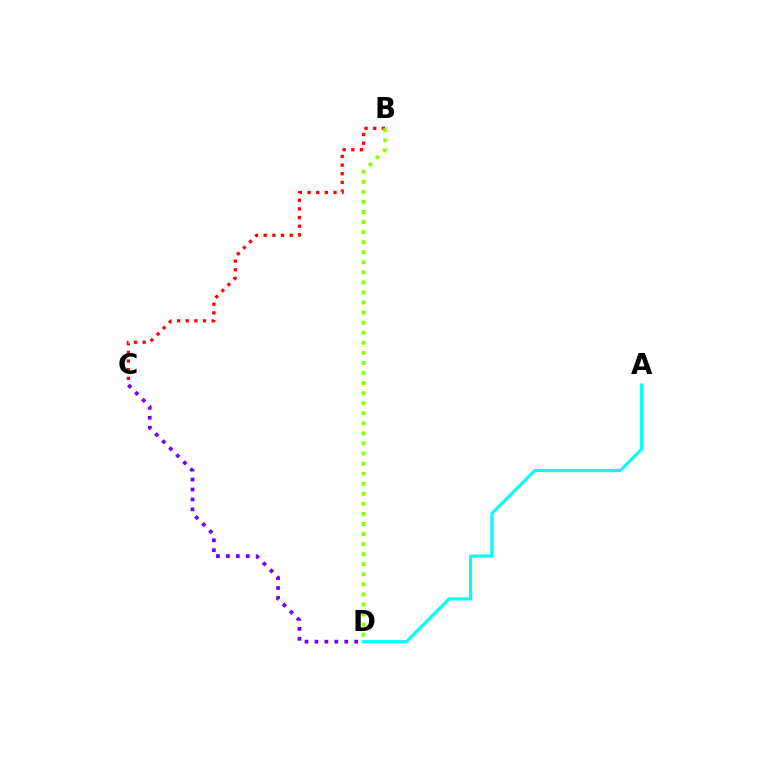{('B', 'C'): [{'color': '#ff0000', 'line_style': 'dotted', 'thickness': 2.35}], ('A', 'D'): [{'color': '#00fff6', 'line_style': 'solid', 'thickness': 2.28}], ('C', 'D'): [{'color': '#7200ff', 'line_style': 'dotted', 'thickness': 2.7}], ('B', 'D'): [{'color': '#84ff00', 'line_style': 'dotted', 'thickness': 2.73}]}